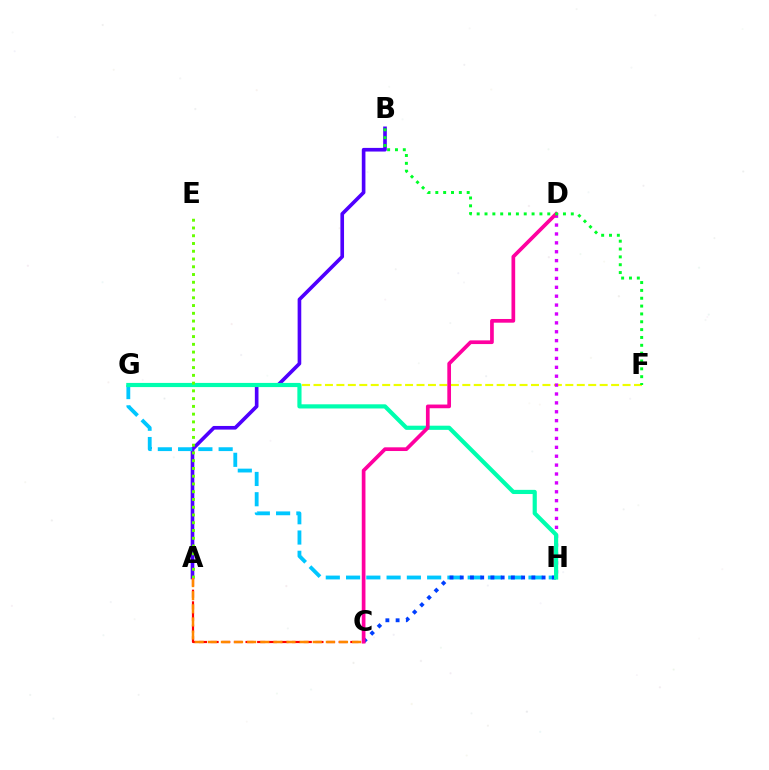{('A', 'B'): [{'color': '#4f00ff', 'line_style': 'solid', 'thickness': 2.62}], ('A', 'C'): [{'color': '#ff0000', 'line_style': 'dashed', 'thickness': 1.58}, {'color': '#ff8800', 'line_style': 'dashed', 'thickness': 1.78}], ('G', 'H'): [{'color': '#00c7ff', 'line_style': 'dashed', 'thickness': 2.75}, {'color': '#00ffaf', 'line_style': 'solid', 'thickness': 3.0}], ('C', 'H'): [{'color': '#003fff', 'line_style': 'dotted', 'thickness': 2.78}], ('F', 'G'): [{'color': '#eeff00', 'line_style': 'dashed', 'thickness': 1.56}], ('D', 'H'): [{'color': '#d600ff', 'line_style': 'dotted', 'thickness': 2.42}], ('C', 'D'): [{'color': '#ff00a0', 'line_style': 'solid', 'thickness': 2.66}], ('B', 'F'): [{'color': '#00ff27', 'line_style': 'dotted', 'thickness': 2.13}], ('A', 'E'): [{'color': '#66ff00', 'line_style': 'dotted', 'thickness': 2.11}]}